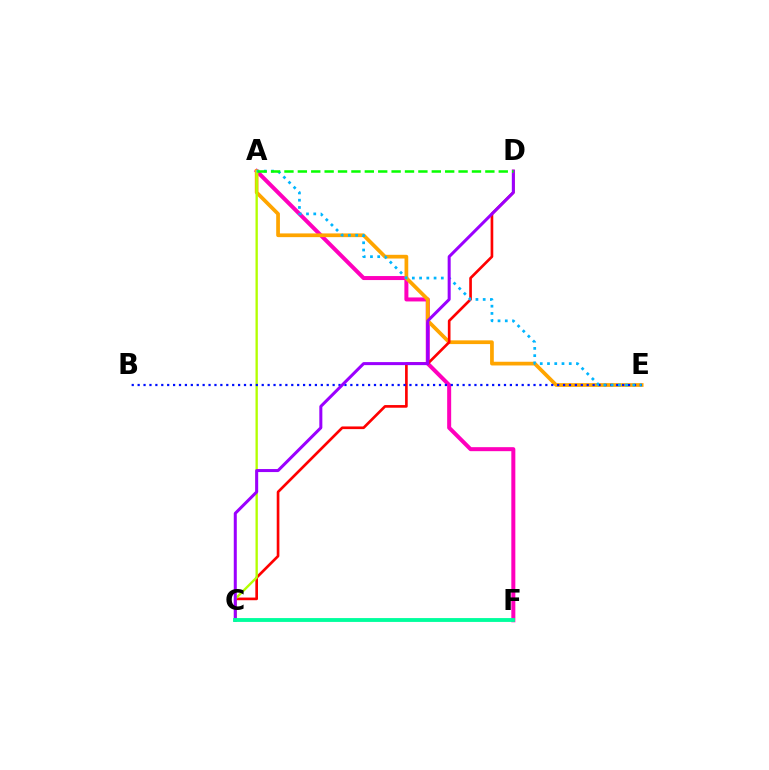{('A', 'F'): [{'color': '#ff00bd', 'line_style': 'solid', 'thickness': 2.88}], ('A', 'E'): [{'color': '#ffa500', 'line_style': 'solid', 'thickness': 2.68}, {'color': '#00b5ff', 'line_style': 'dotted', 'thickness': 1.97}], ('C', 'D'): [{'color': '#ff0000', 'line_style': 'solid', 'thickness': 1.92}, {'color': '#9b00ff', 'line_style': 'solid', 'thickness': 2.18}], ('A', 'C'): [{'color': '#b3ff00', 'line_style': 'solid', 'thickness': 1.69}], ('B', 'E'): [{'color': '#0010ff', 'line_style': 'dotted', 'thickness': 1.61}], ('C', 'F'): [{'color': '#00ff9d', 'line_style': 'solid', 'thickness': 2.77}], ('A', 'D'): [{'color': '#08ff00', 'line_style': 'dashed', 'thickness': 1.82}]}